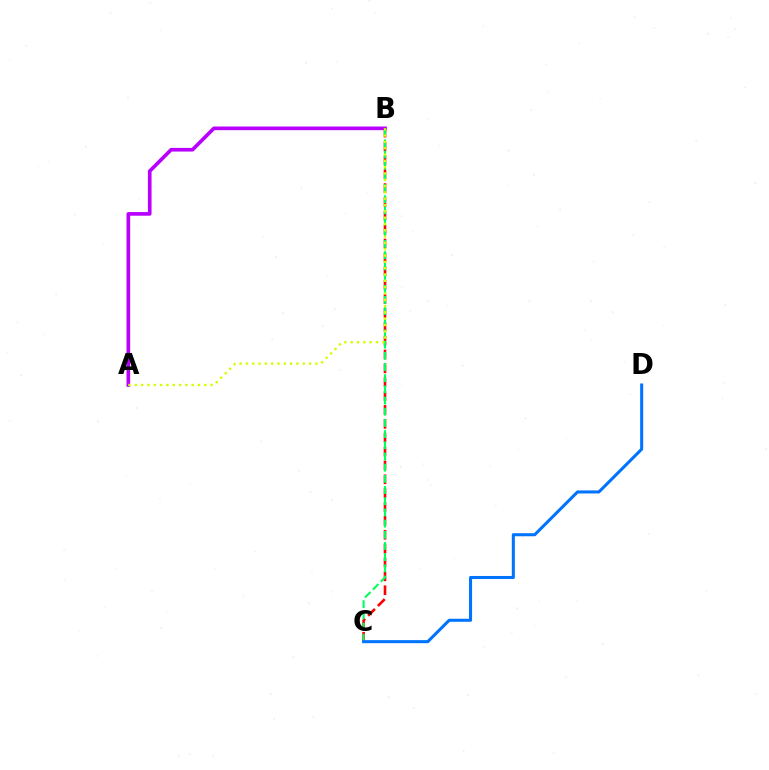{('A', 'B'): [{'color': '#b900ff', 'line_style': 'solid', 'thickness': 2.63}, {'color': '#d1ff00', 'line_style': 'dotted', 'thickness': 1.72}], ('B', 'C'): [{'color': '#ff0000', 'line_style': 'dashed', 'thickness': 1.88}, {'color': '#00ff5c', 'line_style': 'dashed', 'thickness': 1.52}], ('C', 'D'): [{'color': '#0074ff', 'line_style': 'solid', 'thickness': 2.2}]}